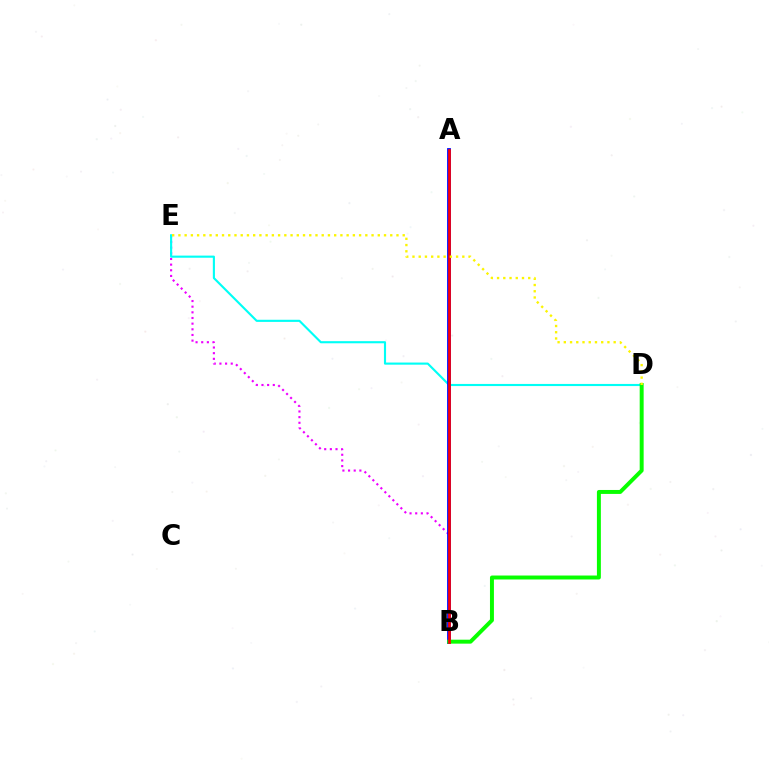{('B', 'E'): [{'color': '#ee00ff', 'line_style': 'dotted', 'thickness': 1.54}], ('D', 'E'): [{'color': '#00fff6', 'line_style': 'solid', 'thickness': 1.53}, {'color': '#fcf500', 'line_style': 'dotted', 'thickness': 1.69}], ('A', 'B'): [{'color': '#0010ff', 'line_style': 'solid', 'thickness': 2.75}, {'color': '#ff0000', 'line_style': 'solid', 'thickness': 1.93}], ('B', 'D'): [{'color': '#08ff00', 'line_style': 'solid', 'thickness': 2.85}]}